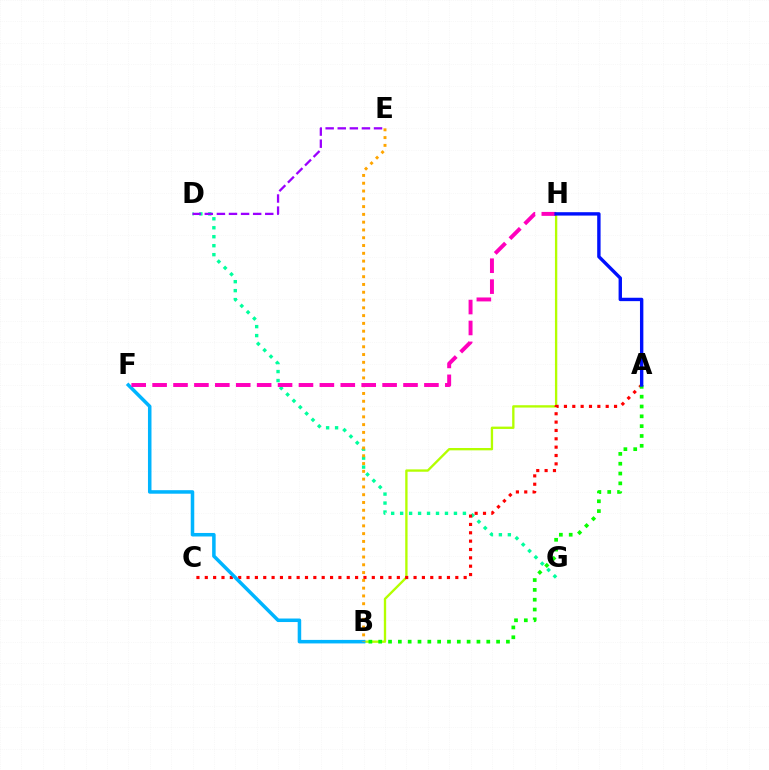{('B', 'H'): [{'color': '#b3ff00', 'line_style': 'solid', 'thickness': 1.68}], ('D', 'G'): [{'color': '#00ff9d', 'line_style': 'dotted', 'thickness': 2.44}], ('D', 'E'): [{'color': '#9b00ff', 'line_style': 'dashed', 'thickness': 1.64}], ('A', 'C'): [{'color': '#ff0000', 'line_style': 'dotted', 'thickness': 2.27}], ('B', 'F'): [{'color': '#00b5ff', 'line_style': 'solid', 'thickness': 2.54}], ('B', 'E'): [{'color': '#ffa500', 'line_style': 'dotted', 'thickness': 2.12}], ('F', 'H'): [{'color': '#ff00bd', 'line_style': 'dashed', 'thickness': 2.84}], ('A', 'B'): [{'color': '#08ff00', 'line_style': 'dotted', 'thickness': 2.67}], ('A', 'H'): [{'color': '#0010ff', 'line_style': 'solid', 'thickness': 2.44}]}